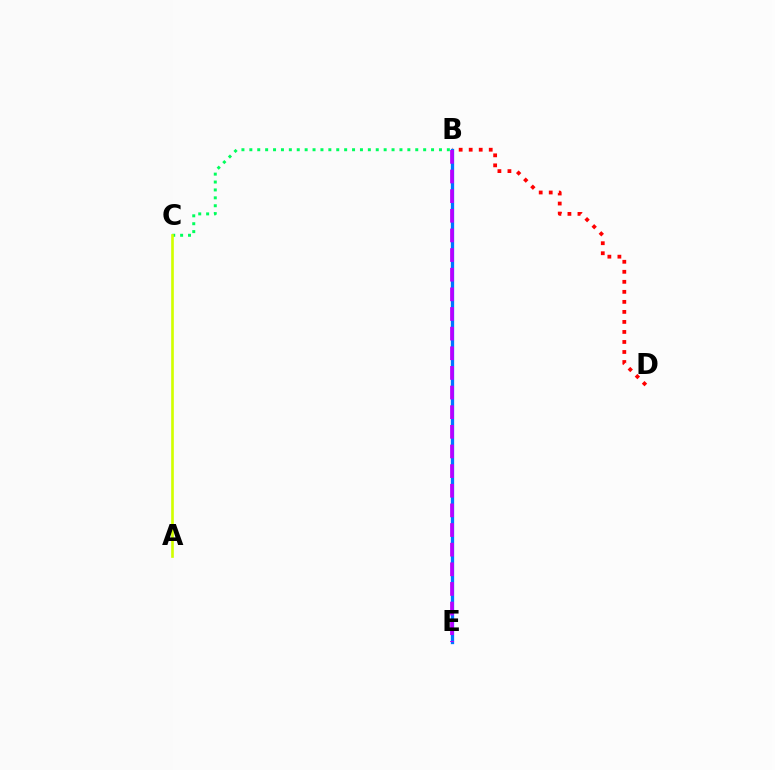{('B', 'D'): [{'color': '#ff0000', 'line_style': 'dotted', 'thickness': 2.72}], ('B', 'C'): [{'color': '#00ff5c', 'line_style': 'dotted', 'thickness': 2.15}], ('B', 'E'): [{'color': '#0074ff', 'line_style': 'solid', 'thickness': 2.37}, {'color': '#b900ff', 'line_style': 'dashed', 'thickness': 2.67}], ('A', 'C'): [{'color': '#d1ff00', 'line_style': 'solid', 'thickness': 1.92}]}